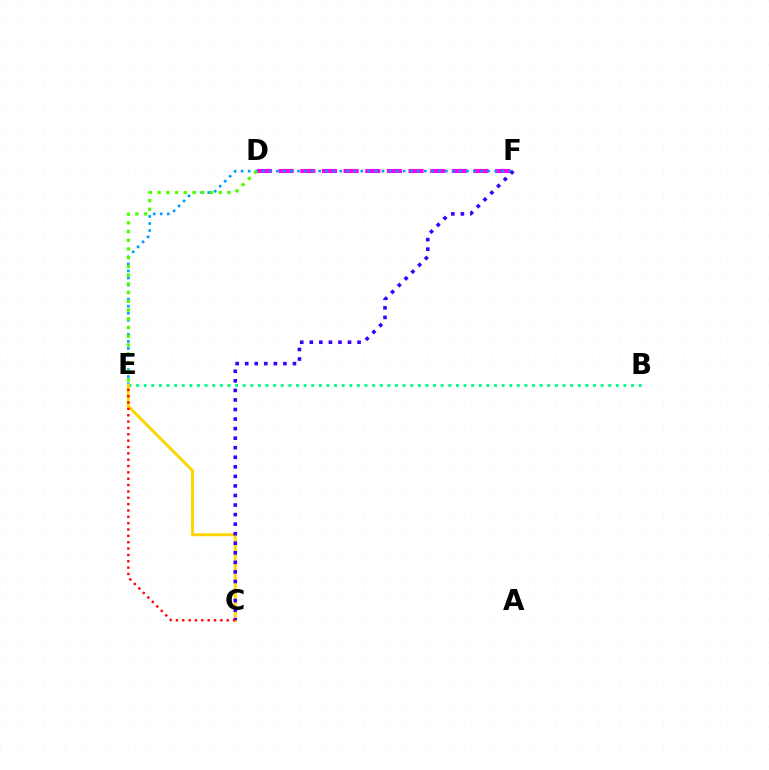{('D', 'F'): [{'color': '#ff00ed', 'line_style': 'dashed', 'thickness': 2.94}], ('E', 'F'): [{'color': '#009eff', 'line_style': 'dotted', 'thickness': 1.91}], ('B', 'E'): [{'color': '#00ff86', 'line_style': 'dotted', 'thickness': 2.07}], ('C', 'E'): [{'color': '#ffd500', 'line_style': 'solid', 'thickness': 2.11}, {'color': '#ff0000', 'line_style': 'dotted', 'thickness': 1.73}], ('D', 'E'): [{'color': '#4fff00', 'line_style': 'dotted', 'thickness': 2.37}], ('C', 'F'): [{'color': '#3700ff', 'line_style': 'dotted', 'thickness': 2.6}]}